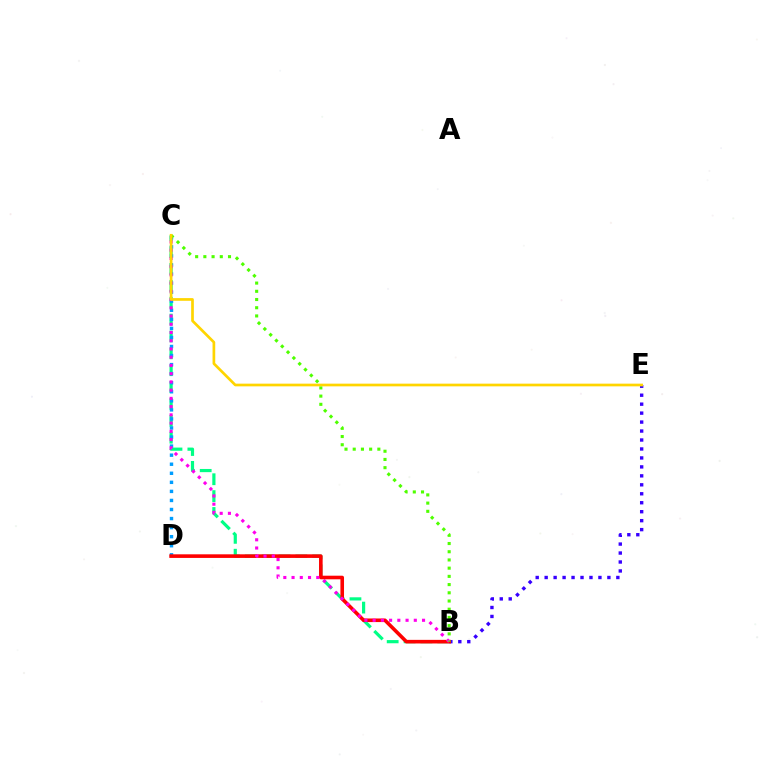{('B', 'C'): [{'color': '#00ff86', 'line_style': 'dashed', 'thickness': 2.29}, {'color': '#ff00ed', 'line_style': 'dotted', 'thickness': 2.24}, {'color': '#4fff00', 'line_style': 'dotted', 'thickness': 2.23}], ('B', 'E'): [{'color': '#3700ff', 'line_style': 'dotted', 'thickness': 2.43}], ('C', 'D'): [{'color': '#009eff', 'line_style': 'dotted', 'thickness': 2.46}], ('B', 'D'): [{'color': '#ff0000', 'line_style': 'solid', 'thickness': 2.6}], ('C', 'E'): [{'color': '#ffd500', 'line_style': 'solid', 'thickness': 1.94}]}